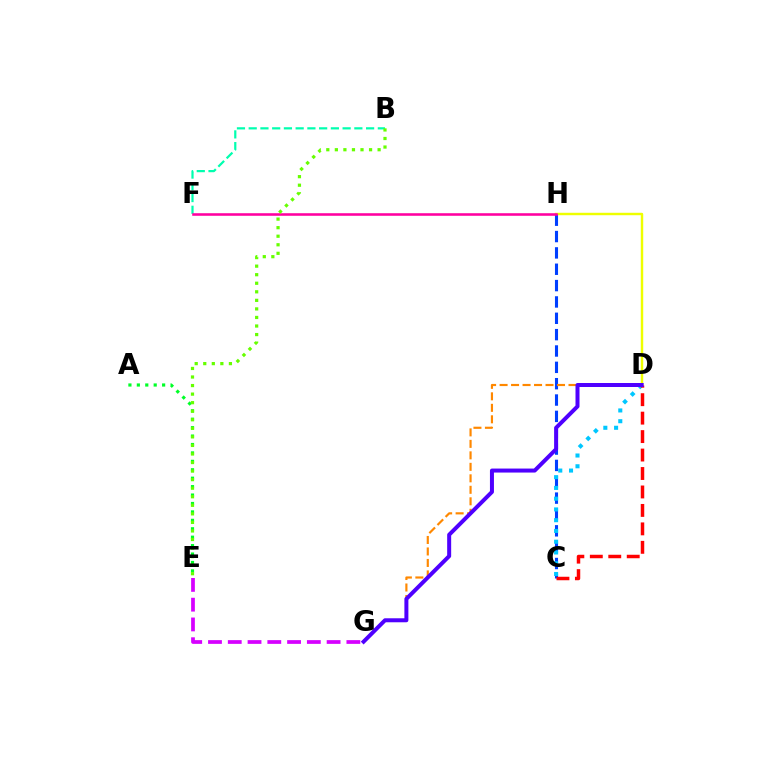{('D', 'H'): [{'color': '#eeff00', 'line_style': 'solid', 'thickness': 1.75}], ('A', 'E'): [{'color': '#00ff27', 'line_style': 'dotted', 'thickness': 2.29}], ('C', 'H'): [{'color': '#003fff', 'line_style': 'dashed', 'thickness': 2.22}], ('C', 'D'): [{'color': '#00c7ff', 'line_style': 'dotted', 'thickness': 2.92}, {'color': '#ff0000', 'line_style': 'dashed', 'thickness': 2.51}], ('E', 'G'): [{'color': '#d600ff', 'line_style': 'dashed', 'thickness': 2.69}], ('D', 'G'): [{'color': '#ff8800', 'line_style': 'dashed', 'thickness': 1.56}, {'color': '#4f00ff', 'line_style': 'solid', 'thickness': 2.88}], ('B', 'F'): [{'color': '#00ffaf', 'line_style': 'dashed', 'thickness': 1.59}], ('F', 'H'): [{'color': '#ff00a0', 'line_style': 'solid', 'thickness': 1.85}], ('B', 'E'): [{'color': '#66ff00', 'line_style': 'dotted', 'thickness': 2.32}]}